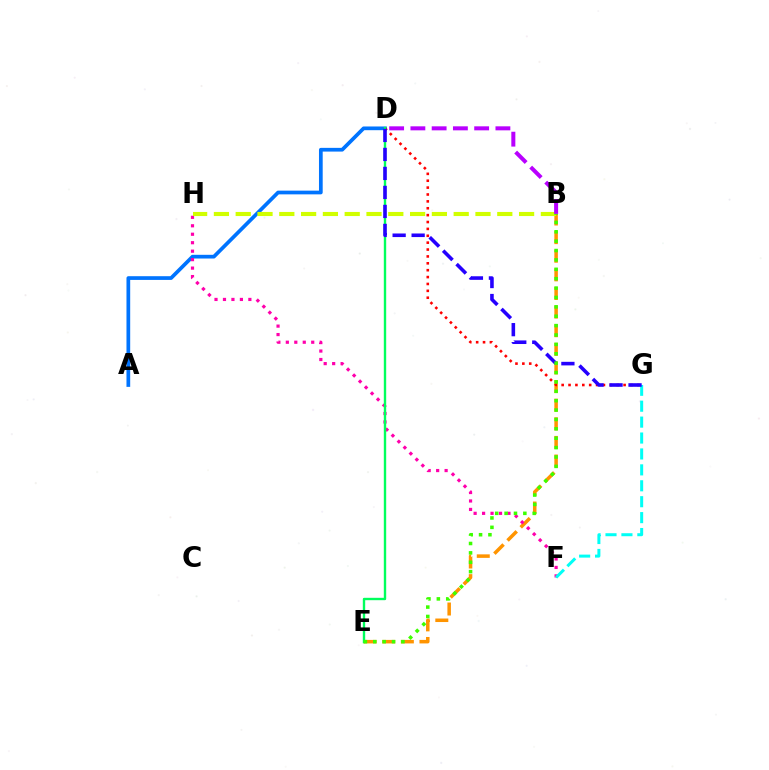{('B', 'E'): [{'color': '#ff9400', 'line_style': 'dashed', 'thickness': 2.53}, {'color': '#3dff00', 'line_style': 'dotted', 'thickness': 2.55}], ('A', 'D'): [{'color': '#0074ff', 'line_style': 'solid', 'thickness': 2.68}], ('F', 'H'): [{'color': '#ff00ac', 'line_style': 'dotted', 'thickness': 2.3}], ('D', 'G'): [{'color': '#ff0000', 'line_style': 'dotted', 'thickness': 1.87}, {'color': '#2500ff', 'line_style': 'dashed', 'thickness': 2.58}], ('D', 'E'): [{'color': '#00ff5c', 'line_style': 'solid', 'thickness': 1.72}], ('F', 'G'): [{'color': '#00fff6', 'line_style': 'dashed', 'thickness': 2.16}], ('B', 'H'): [{'color': '#d1ff00', 'line_style': 'dashed', 'thickness': 2.96}], ('B', 'D'): [{'color': '#b900ff', 'line_style': 'dashed', 'thickness': 2.89}]}